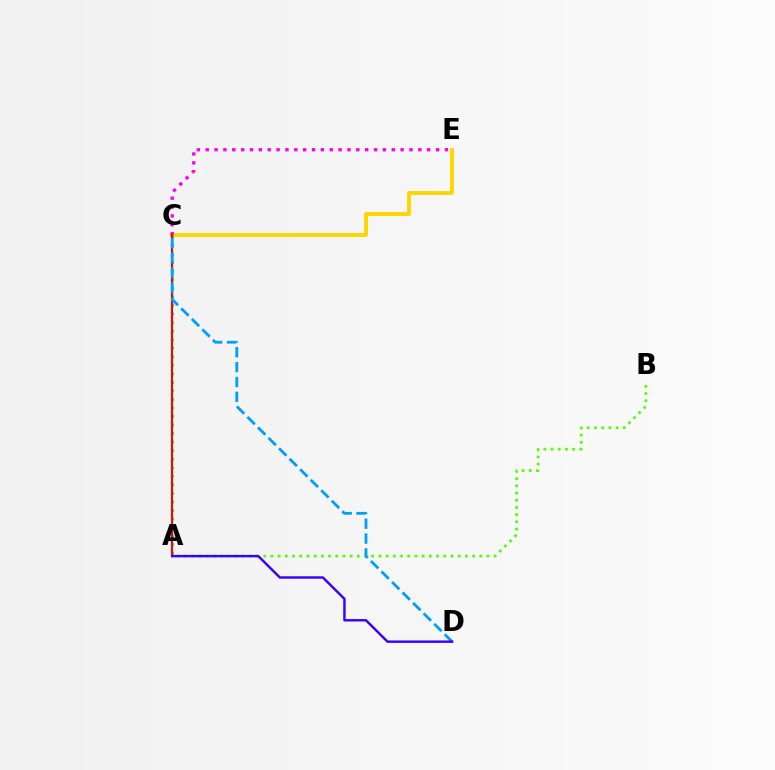{('C', 'E'): [{'color': '#ffd500', 'line_style': 'solid', 'thickness': 2.78}, {'color': '#ff00ed', 'line_style': 'dotted', 'thickness': 2.41}], ('A', 'C'): [{'color': '#00ff86', 'line_style': 'dotted', 'thickness': 2.32}, {'color': '#ff0000', 'line_style': 'solid', 'thickness': 1.53}], ('A', 'B'): [{'color': '#4fff00', 'line_style': 'dotted', 'thickness': 1.96}], ('C', 'D'): [{'color': '#009eff', 'line_style': 'dashed', 'thickness': 2.02}], ('A', 'D'): [{'color': '#3700ff', 'line_style': 'solid', 'thickness': 1.76}]}